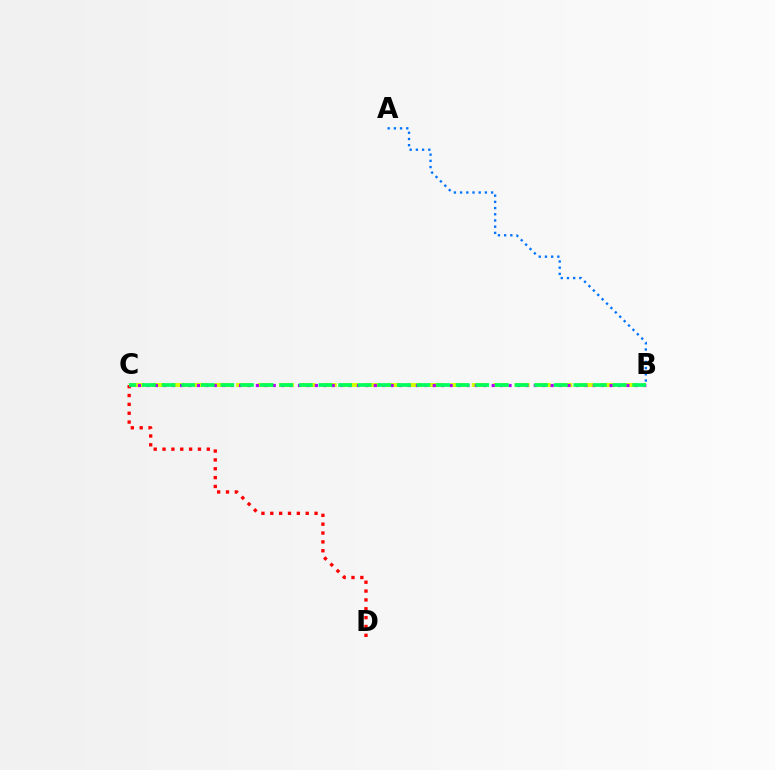{('B', 'C'): [{'color': '#d1ff00', 'line_style': 'dashed', 'thickness': 2.91}, {'color': '#b900ff', 'line_style': 'dotted', 'thickness': 2.29}, {'color': '#00ff5c', 'line_style': 'dashed', 'thickness': 2.66}], ('C', 'D'): [{'color': '#ff0000', 'line_style': 'dotted', 'thickness': 2.41}], ('A', 'B'): [{'color': '#0074ff', 'line_style': 'dotted', 'thickness': 1.68}]}